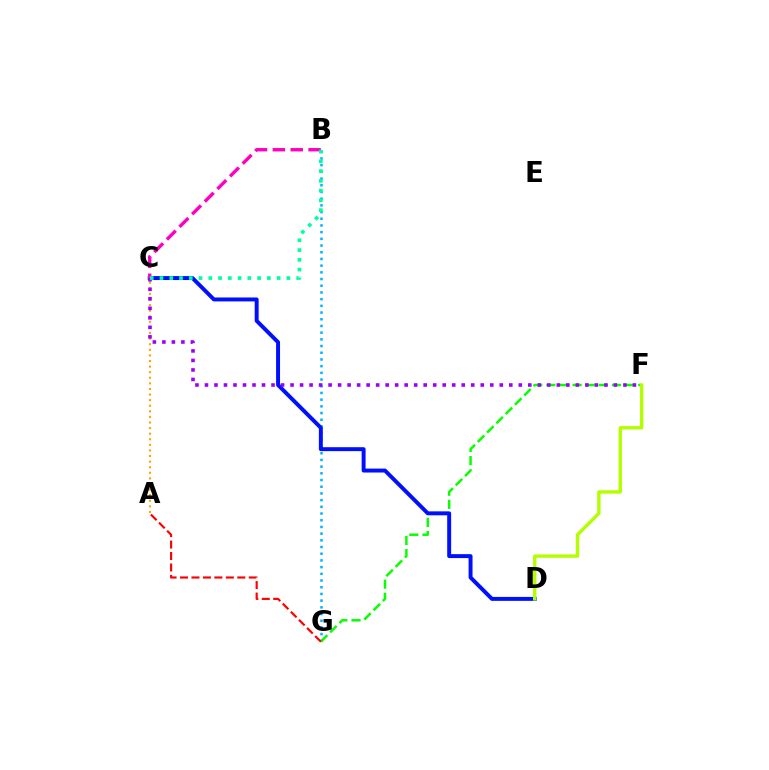{('B', 'G'): [{'color': '#00b5ff', 'line_style': 'dotted', 'thickness': 1.82}], ('F', 'G'): [{'color': '#08ff00', 'line_style': 'dashed', 'thickness': 1.79}], ('A', 'C'): [{'color': '#ffa500', 'line_style': 'dotted', 'thickness': 1.52}], ('C', 'D'): [{'color': '#0010ff', 'line_style': 'solid', 'thickness': 2.84}], ('A', 'G'): [{'color': '#ff0000', 'line_style': 'dashed', 'thickness': 1.56}], ('C', 'F'): [{'color': '#9b00ff', 'line_style': 'dotted', 'thickness': 2.58}], ('B', 'C'): [{'color': '#ff00bd', 'line_style': 'dashed', 'thickness': 2.43}, {'color': '#00ff9d', 'line_style': 'dotted', 'thickness': 2.65}], ('D', 'F'): [{'color': '#b3ff00', 'line_style': 'solid', 'thickness': 2.43}]}